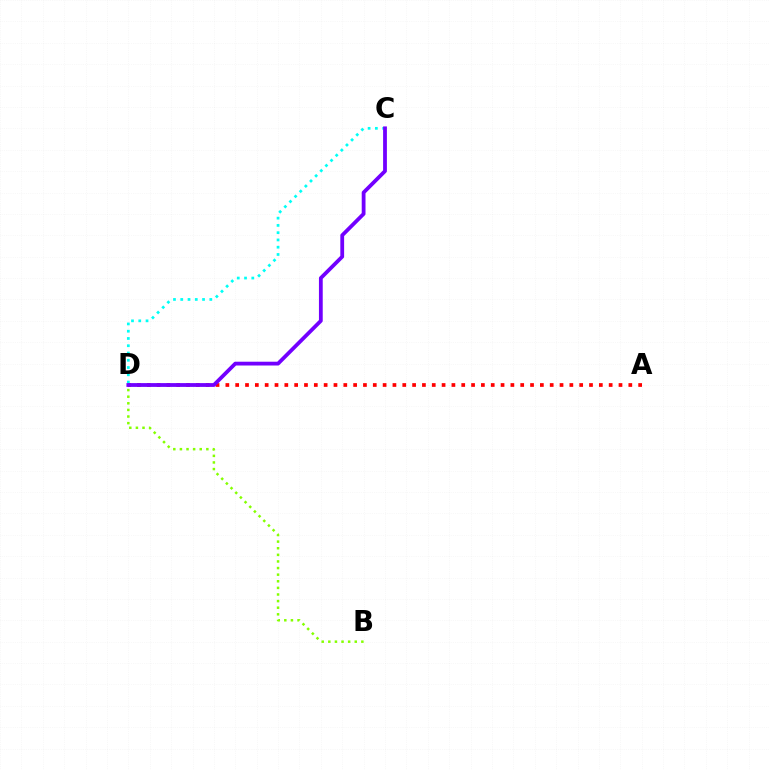{('A', 'D'): [{'color': '#ff0000', 'line_style': 'dotted', 'thickness': 2.67}], ('B', 'D'): [{'color': '#84ff00', 'line_style': 'dotted', 'thickness': 1.8}], ('C', 'D'): [{'color': '#00fff6', 'line_style': 'dotted', 'thickness': 1.97}, {'color': '#7200ff', 'line_style': 'solid', 'thickness': 2.73}]}